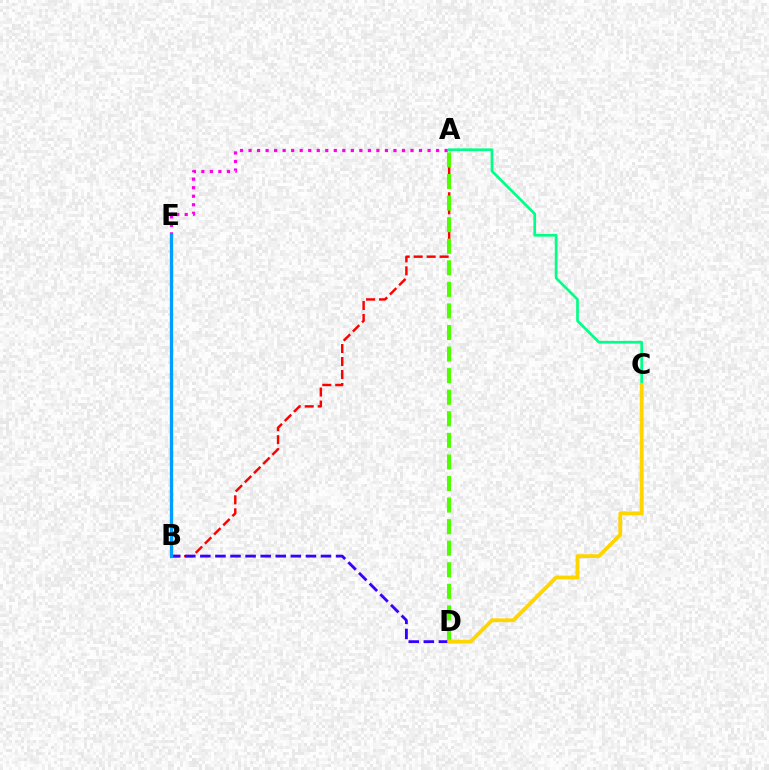{('A', 'E'): [{'color': '#ff00ed', 'line_style': 'dotted', 'thickness': 2.32}], ('A', 'C'): [{'color': '#00ff86', 'line_style': 'solid', 'thickness': 1.94}], ('A', 'B'): [{'color': '#ff0000', 'line_style': 'dashed', 'thickness': 1.76}], ('A', 'D'): [{'color': '#4fff00', 'line_style': 'dashed', 'thickness': 2.93}], ('B', 'D'): [{'color': '#3700ff', 'line_style': 'dashed', 'thickness': 2.05}], ('B', 'E'): [{'color': '#009eff', 'line_style': 'solid', 'thickness': 2.39}], ('C', 'D'): [{'color': '#ffd500', 'line_style': 'solid', 'thickness': 2.74}]}